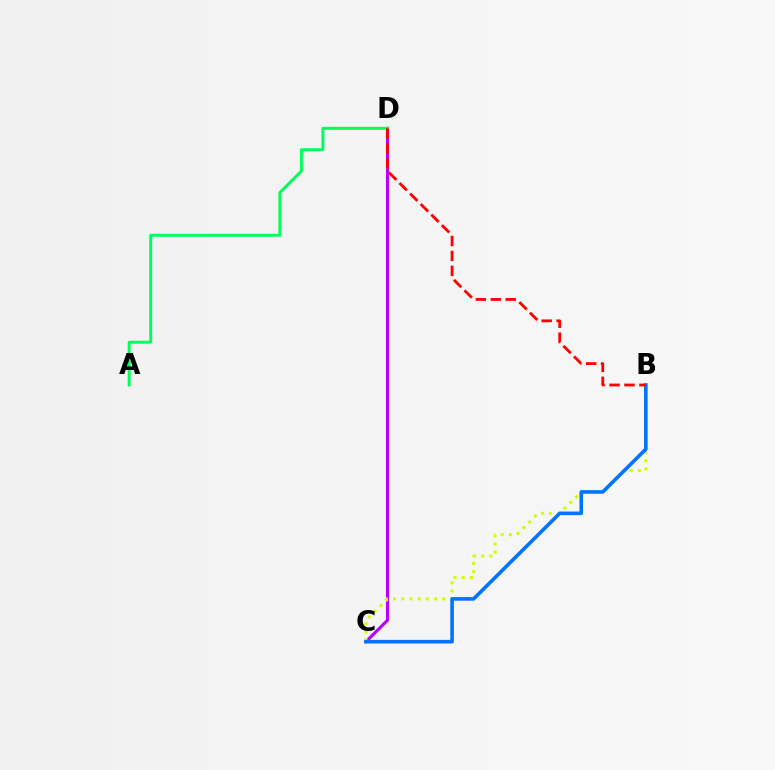{('C', 'D'): [{'color': '#b900ff', 'line_style': 'solid', 'thickness': 2.22}], ('B', 'C'): [{'color': '#d1ff00', 'line_style': 'dotted', 'thickness': 2.22}, {'color': '#0074ff', 'line_style': 'solid', 'thickness': 2.58}], ('A', 'D'): [{'color': '#00ff5c', 'line_style': 'solid', 'thickness': 2.13}], ('B', 'D'): [{'color': '#ff0000', 'line_style': 'dashed', 'thickness': 2.03}]}